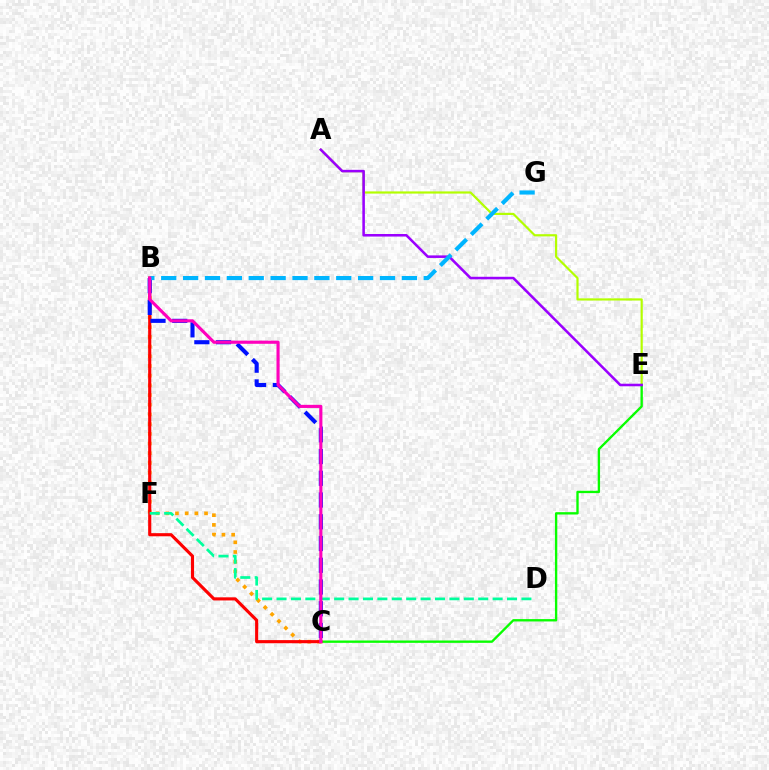{('A', 'E'): [{'color': '#b3ff00', 'line_style': 'solid', 'thickness': 1.58}, {'color': '#9b00ff', 'line_style': 'solid', 'thickness': 1.84}], ('C', 'E'): [{'color': '#08ff00', 'line_style': 'solid', 'thickness': 1.69}], ('B', 'C'): [{'color': '#ffa500', 'line_style': 'dotted', 'thickness': 2.64}, {'color': '#ff0000', 'line_style': 'solid', 'thickness': 2.25}, {'color': '#0010ff', 'line_style': 'dashed', 'thickness': 2.95}, {'color': '#ff00bd', 'line_style': 'solid', 'thickness': 2.25}], ('B', 'G'): [{'color': '#00b5ff', 'line_style': 'dashed', 'thickness': 2.97}], ('D', 'F'): [{'color': '#00ff9d', 'line_style': 'dashed', 'thickness': 1.96}]}